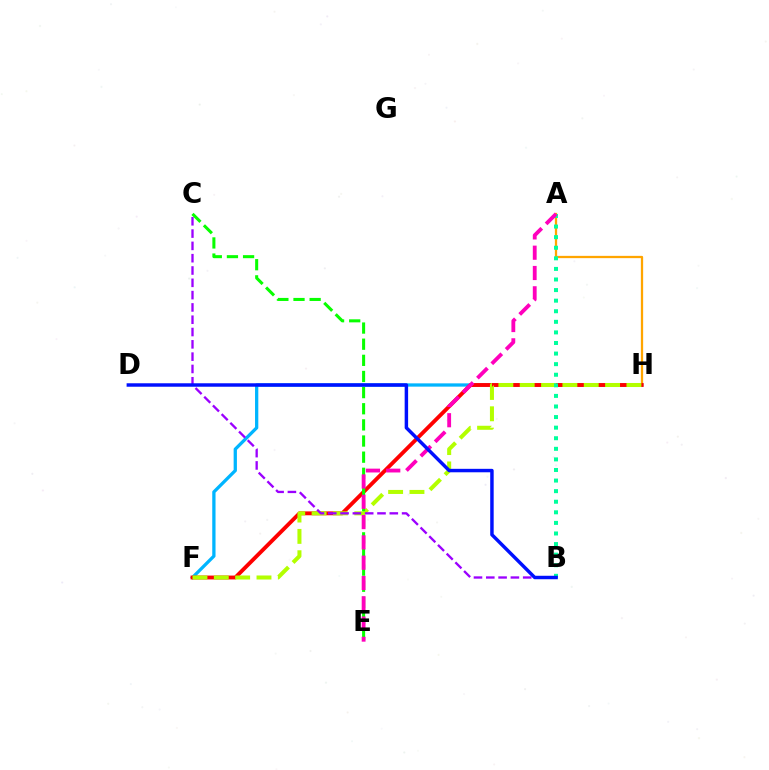{('F', 'H'): [{'color': '#00b5ff', 'line_style': 'solid', 'thickness': 2.36}, {'color': '#ff0000', 'line_style': 'solid', 'thickness': 2.78}, {'color': '#b3ff00', 'line_style': 'dashed', 'thickness': 2.9}], ('A', 'H'): [{'color': '#ffa500', 'line_style': 'solid', 'thickness': 1.63}], ('C', 'E'): [{'color': '#08ff00', 'line_style': 'dashed', 'thickness': 2.19}], ('B', 'C'): [{'color': '#9b00ff', 'line_style': 'dashed', 'thickness': 1.67}], ('A', 'B'): [{'color': '#00ff9d', 'line_style': 'dotted', 'thickness': 2.88}], ('A', 'E'): [{'color': '#ff00bd', 'line_style': 'dashed', 'thickness': 2.76}], ('B', 'D'): [{'color': '#0010ff', 'line_style': 'solid', 'thickness': 2.49}]}